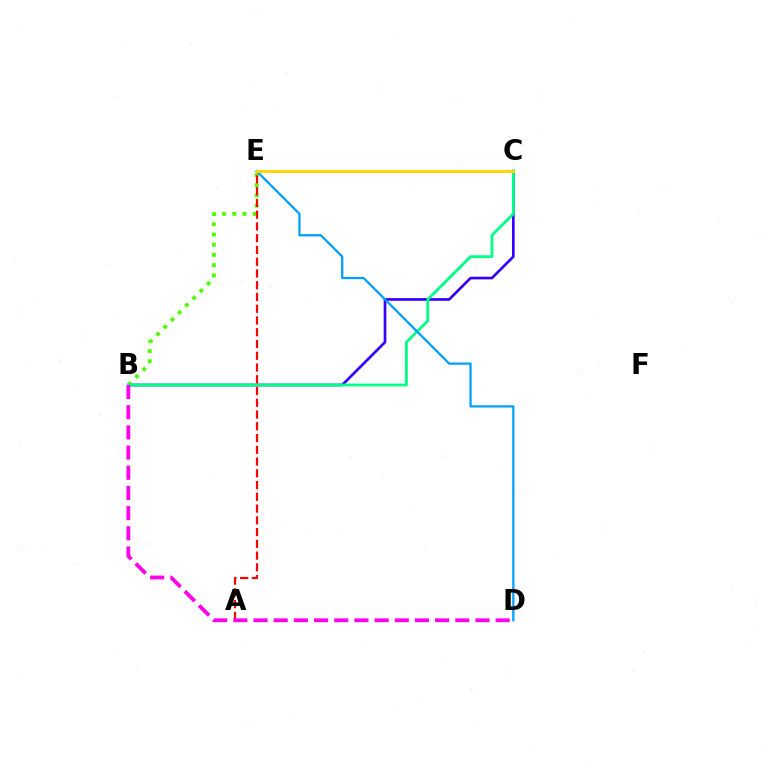{('B', 'C'): [{'color': '#3700ff', 'line_style': 'solid', 'thickness': 1.94}, {'color': '#00ff86', 'line_style': 'solid', 'thickness': 2.02}], ('B', 'E'): [{'color': '#4fff00', 'line_style': 'dotted', 'thickness': 2.78}], ('D', 'E'): [{'color': '#009eff', 'line_style': 'solid', 'thickness': 1.62}], ('A', 'E'): [{'color': '#ff0000', 'line_style': 'dashed', 'thickness': 1.6}], ('B', 'D'): [{'color': '#ff00ed', 'line_style': 'dashed', 'thickness': 2.74}], ('C', 'E'): [{'color': '#ffd500', 'line_style': 'solid', 'thickness': 2.09}]}